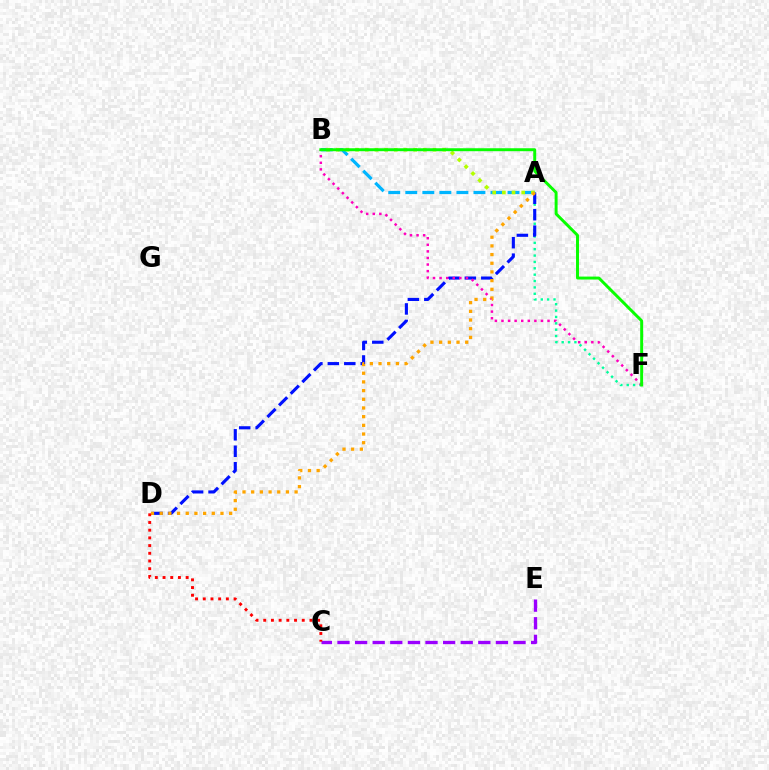{('A', 'F'): [{'color': '#00ff9d', 'line_style': 'dotted', 'thickness': 1.73}], ('A', 'B'): [{'color': '#00b5ff', 'line_style': 'dashed', 'thickness': 2.31}, {'color': '#b3ff00', 'line_style': 'dotted', 'thickness': 2.63}], ('A', 'D'): [{'color': '#0010ff', 'line_style': 'dashed', 'thickness': 2.24}, {'color': '#ffa500', 'line_style': 'dotted', 'thickness': 2.36}], ('B', 'F'): [{'color': '#ff00bd', 'line_style': 'dotted', 'thickness': 1.79}, {'color': '#08ff00', 'line_style': 'solid', 'thickness': 2.12}], ('C', 'E'): [{'color': '#9b00ff', 'line_style': 'dashed', 'thickness': 2.39}], ('C', 'D'): [{'color': '#ff0000', 'line_style': 'dotted', 'thickness': 2.09}]}